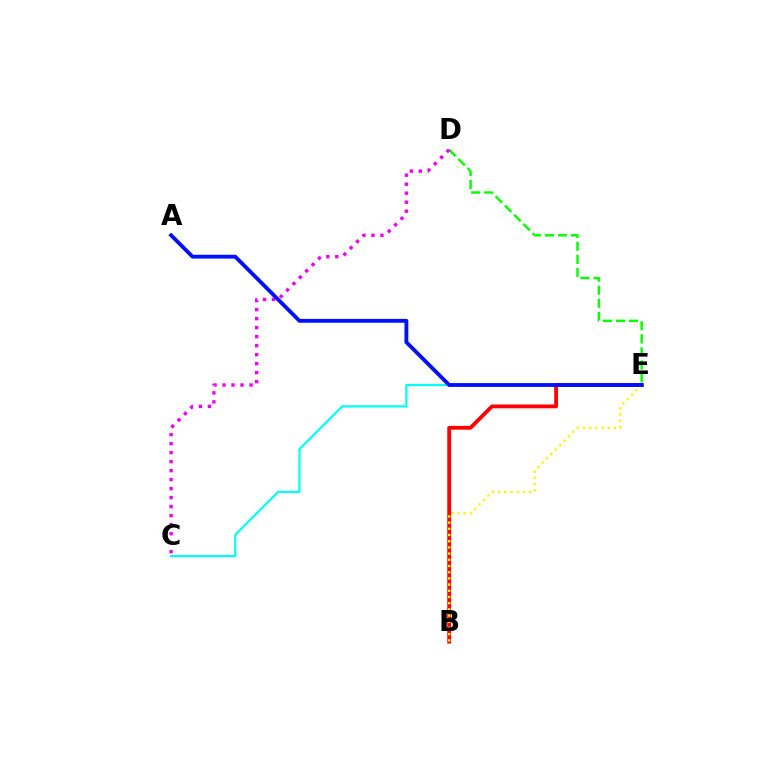{('D', 'E'): [{'color': '#08ff00', 'line_style': 'dashed', 'thickness': 1.77}], ('C', 'E'): [{'color': '#00fff6', 'line_style': 'solid', 'thickness': 1.59}], ('B', 'E'): [{'color': '#ff0000', 'line_style': 'solid', 'thickness': 2.74}, {'color': '#fcf500', 'line_style': 'dotted', 'thickness': 1.68}], ('C', 'D'): [{'color': '#ee00ff', 'line_style': 'dotted', 'thickness': 2.45}], ('A', 'E'): [{'color': '#0010ff', 'line_style': 'solid', 'thickness': 2.76}]}